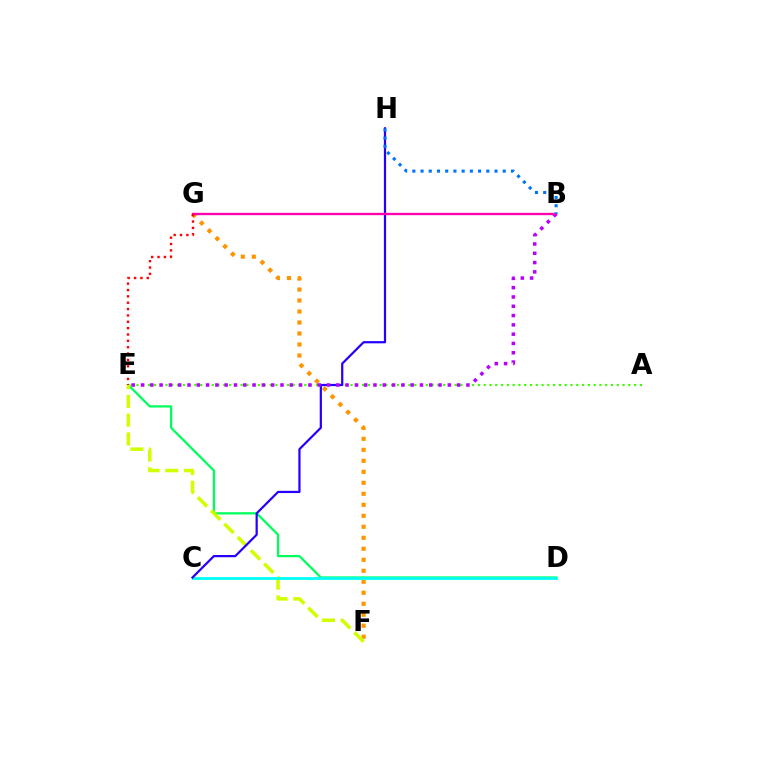{('F', 'G'): [{'color': '#ff9400', 'line_style': 'dotted', 'thickness': 2.99}], ('A', 'E'): [{'color': '#3dff00', 'line_style': 'dotted', 'thickness': 1.57}], ('D', 'E'): [{'color': '#00ff5c', 'line_style': 'solid', 'thickness': 1.63}], ('E', 'F'): [{'color': '#d1ff00', 'line_style': 'dashed', 'thickness': 2.55}], ('C', 'D'): [{'color': '#00fff6', 'line_style': 'solid', 'thickness': 2.01}], ('C', 'H'): [{'color': '#2500ff', 'line_style': 'solid', 'thickness': 1.6}], ('B', 'E'): [{'color': '#b900ff', 'line_style': 'dotted', 'thickness': 2.53}], ('B', 'G'): [{'color': '#ff00ac', 'line_style': 'solid', 'thickness': 1.68}], ('E', 'G'): [{'color': '#ff0000', 'line_style': 'dotted', 'thickness': 1.73}], ('B', 'H'): [{'color': '#0074ff', 'line_style': 'dotted', 'thickness': 2.23}]}